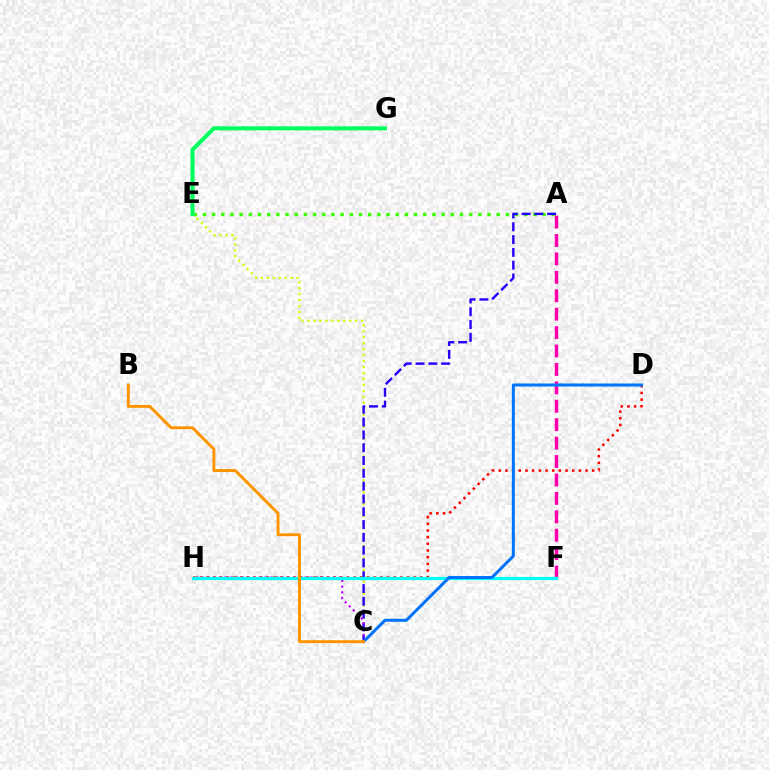{('A', 'E'): [{'color': '#3dff00', 'line_style': 'dotted', 'thickness': 2.49}], ('A', 'F'): [{'color': '#ff00ac', 'line_style': 'dashed', 'thickness': 2.5}], ('C', 'E'): [{'color': '#d1ff00', 'line_style': 'dotted', 'thickness': 1.62}], ('A', 'C'): [{'color': '#2500ff', 'line_style': 'dashed', 'thickness': 1.74}], ('C', 'H'): [{'color': '#b900ff', 'line_style': 'dotted', 'thickness': 1.55}], ('D', 'H'): [{'color': '#ff0000', 'line_style': 'dotted', 'thickness': 1.81}], ('F', 'H'): [{'color': '#00fff6', 'line_style': 'solid', 'thickness': 2.32}], ('C', 'D'): [{'color': '#0074ff', 'line_style': 'solid', 'thickness': 2.18}], ('B', 'C'): [{'color': '#ff9400', 'line_style': 'solid', 'thickness': 2.1}], ('E', 'G'): [{'color': '#00ff5c', 'line_style': 'solid', 'thickness': 2.89}]}